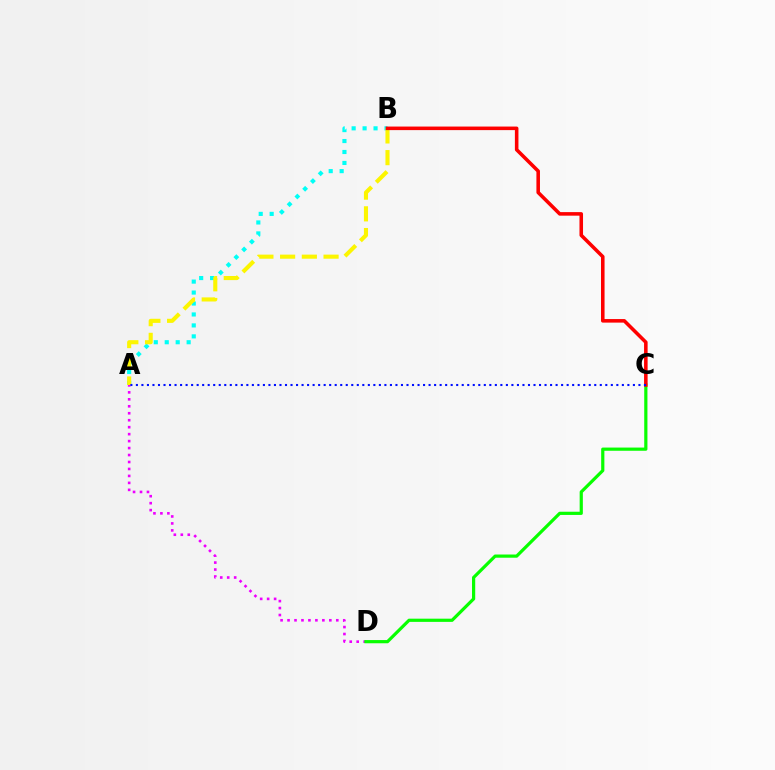{('A', 'D'): [{'color': '#ee00ff', 'line_style': 'dotted', 'thickness': 1.89}], ('C', 'D'): [{'color': '#08ff00', 'line_style': 'solid', 'thickness': 2.3}], ('A', 'B'): [{'color': '#00fff6', 'line_style': 'dotted', 'thickness': 2.98}, {'color': '#fcf500', 'line_style': 'dashed', 'thickness': 2.95}], ('B', 'C'): [{'color': '#ff0000', 'line_style': 'solid', 'thickness': 2.56}], ('A', 'C'): [{'color': '#0010ff', 'line_style': 'dotted', 'thickness': 1.5}]}